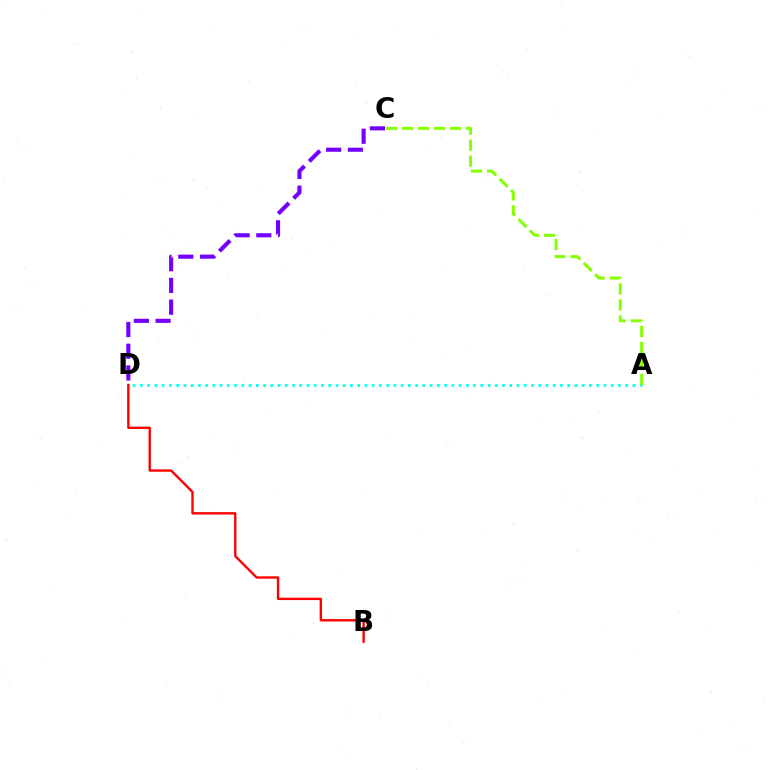{('B', 'D'): [{'color': '#ff0000', 'line_style': 'solid', 'thickness': 1.71}], ('A', 'D'): [{'color': '#00fff6', 'line_style': 'dotted', 'thickness': 1.97}], ('A', 'C'): [{'color': '#84ff00', 'line_style': 'dashed', 'thickness': 2.17}], ('C', 'D'): [{'color': '#7200ff', 'line_style': 'dashed', 'thickness': 2.95}]}